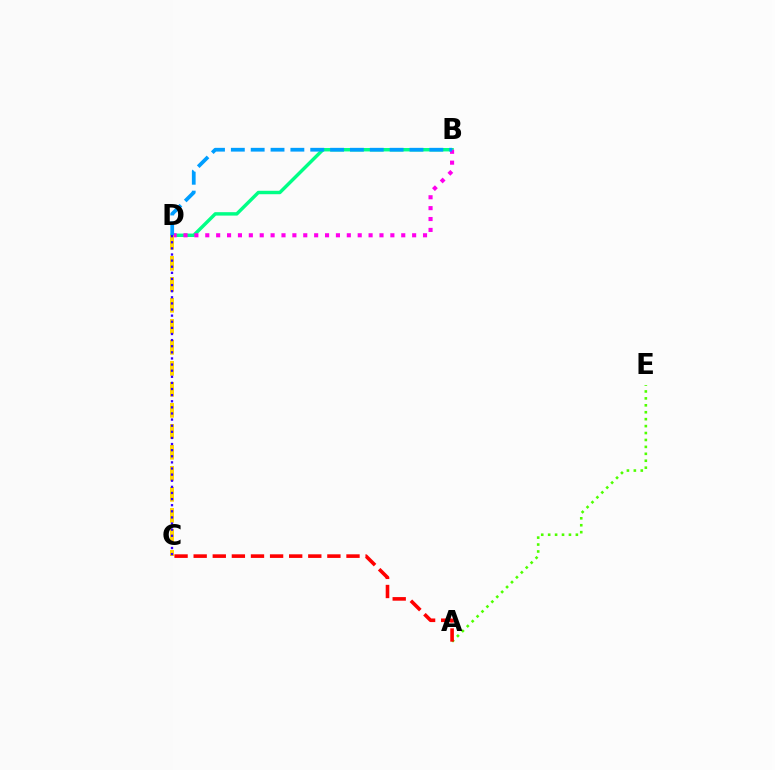{('B', 'D'): [{'color': '#00ff86', 'line_style': 'solid', 'thickness': 2.47}, {'color': '#ff00ed', 'line_style': 'dotted', 'thickness': 2.96}, {'color': '#009eff', 'line_style': 'dashed', 'thickness': 2.7}], ('C', 'D'): [{'color': '#ffd500', 'line_style': 'dashed', 'thickness': 2.85}, {'color': '#3700ff', 'line_style': 'dotted', 'thickness': 1.66}], ('A', 'E'): [{'color': '#4fff00', 'line_style': 'dotted', 'thickness': 1.88}], ('A', 'C'): [{'color': '#ff0000', 'line_style': 'dashed', 'thickness': 2.6}]}